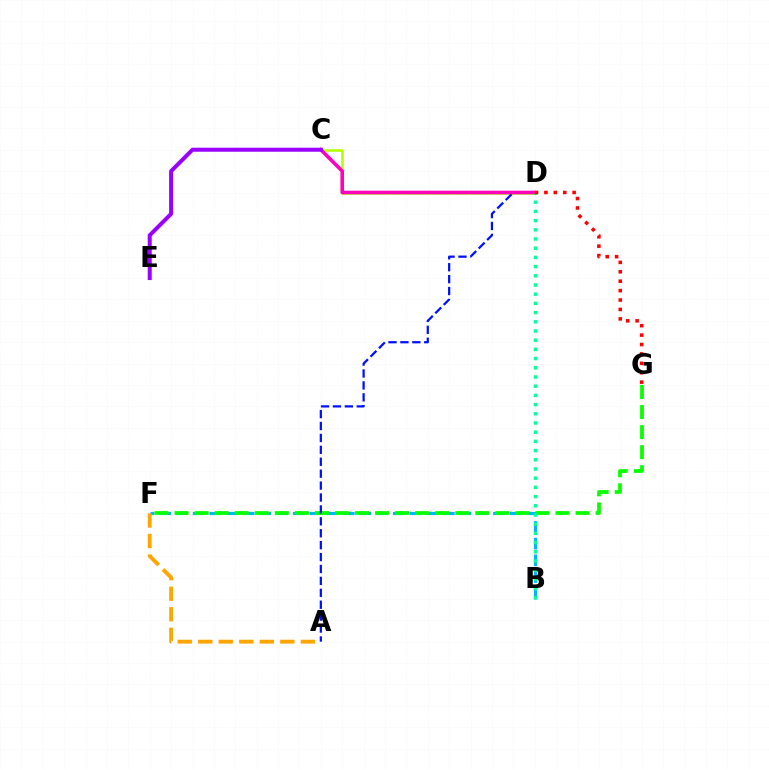{('B', 'F'): [{'color': '#00b5ff', 'line_style': 'dashed', 'thickness': 2.27}], ('A', 'F'): [{'color': '#ffa500', 'line_style': 'dashed', 'thickness': 2.79}], ('C', 'D'): [{'color': '#b3ff00', 'line_style': 'solid', 'thickness': 1.85}, {'color': '#ff00bd', 'line_style': 'solid', 'thickness': 2.58}], ('F', 'G'): [{'color': '#08ff00', 'line_style': 'dashed', 'thickness': 2.72}], ('A', 'D'): [{'color': '#0010ff', 'line_style': 'dashed', 'thickness': 1.62}], ('B', 'D'): [{'color': '#00ff9d', 'line_style': 'dotted', 'thickness': 2.5}], ('C', 'E'): [{'color': '#9b00ff', 'line_style': 'solid', 'thickness': 2.89}], ('D', 'G'): [{'color': '#ff0000', 'line_style': 'dotted', 'thickness': 2.56}]}